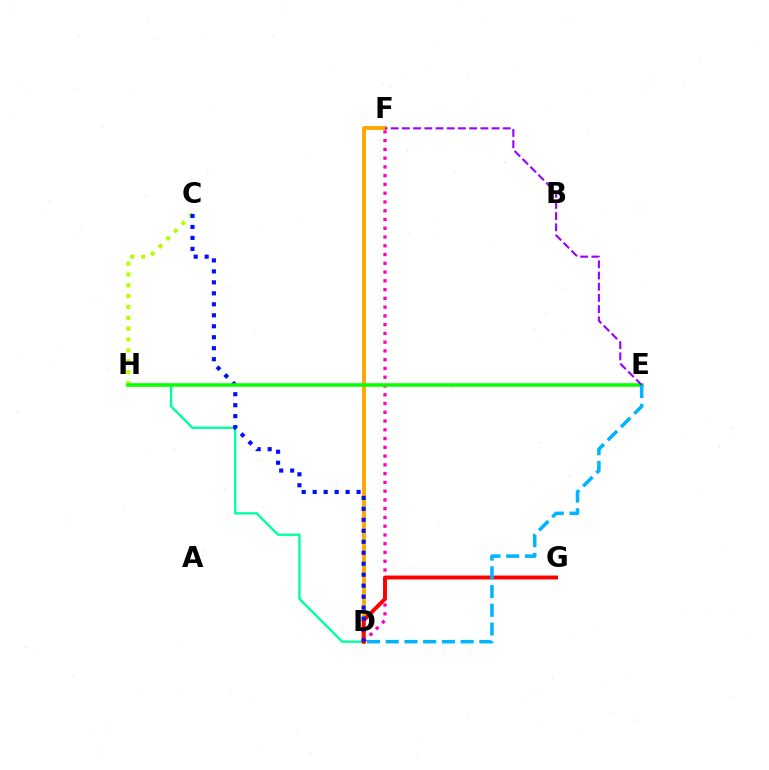{('D', 'F'): [{'color': '#ffa500', 'line_style': 'solid', 'thickness': 2.76}, {'color': '#ff00bd', 'line_style': 'dotted', 'thickness': 2.38}], ('C', 'H'): [{'color': '#b3ff00', 'line_style': 'dotted', 'thickness': 2.95}], ('D', 'H'): [{'color': '#00ff9d', 'line_style': 'solid', 'thickness': 1.7}], ('D', 'G'): [{'color': '#ff0000', 'line_style': 'solid', 'thickness': 2.82}], ('C', 'D'): [{'color': '#0010ff', 'line_style': 'dotted', 'thickness': 2.98}], ('E', 'H'): [{'color': '#08ff00', 'line_style': 'solid', 'thickness': 2.55}], ('E', 'F'): [{'color': '#9b00ff', 'line_style': 'dashed', 'thickness': 1.52}], ('D', 'E'): [{'color': '#00b5ff', 'line_style': 'dashed', 'thickness': 2.54}]}